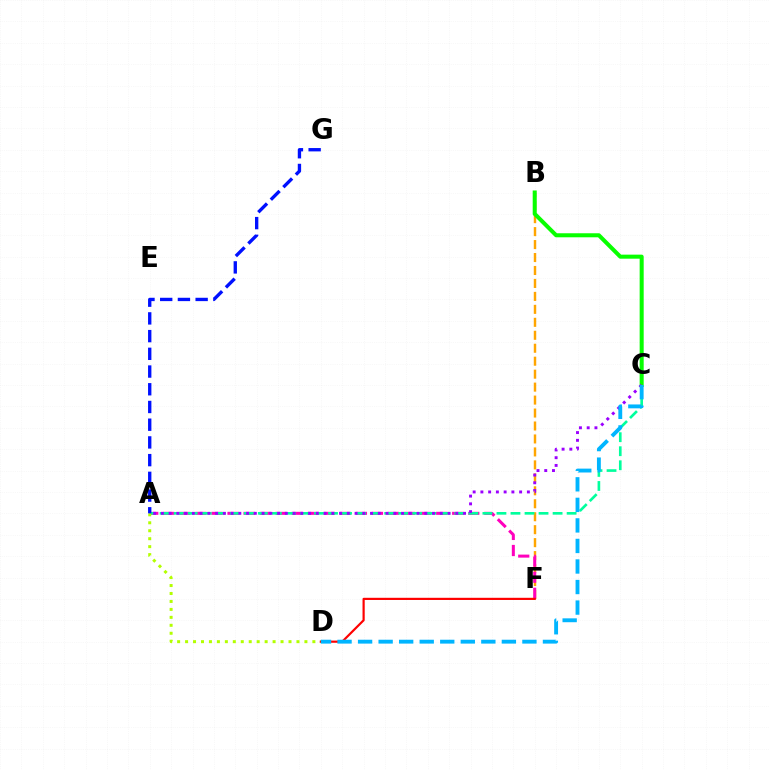{('B', 'F'): [{'color': '#ffa500', 'line_style': 'dashed', 'thickness': 1.76}], ('B', 'C'): [{'color': '#08ff00', 'line_style': 'solid', 'thickness': 2.9}], ('A', 'F'): [{'color': '#ff00bd', 'line_style': 'dashed', 'thickness': 2.18}], ('A', 'C'): [{'color': '#00ff9d', 'line_style': 'dashed', 'thickness': 1.91}, {'color': '#9b00ff', 'line_style': 'dotted', 'thickness': 2.11}], ('A', 'D'): [{'color': '#b3ff00', 'line_style': 'dotted', 'thickness': 2.16}], ('D', 'F'): [{'color': '#ff0000', 'line_style': 'solid', 'thickness': 1.57}], ('C', 'D'): [{'color': '#00b5ff', 'line_style': 'dashed', 'thickness': 2.79}], ('A', 'G'): [{'color': '#0010ff', 'line_style': 'dashed', 'thickness': 2.41}]}